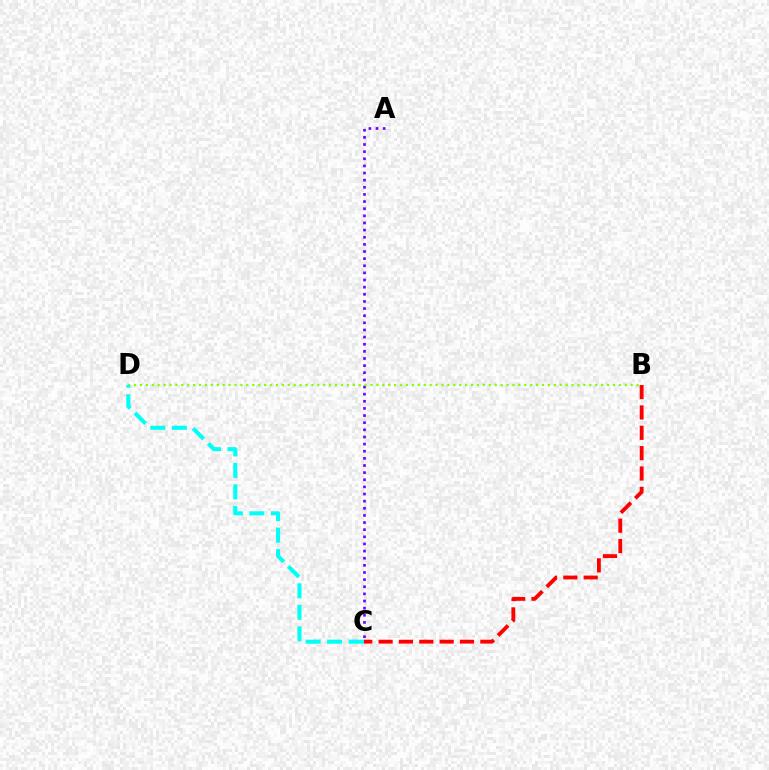{('B', 'C'): [{'color': '#ff0000', 'line_style': 'dashed', 'thickness': 2.76}], ('A', 'C'): [{'color': '#7200ff', 'line_style': 'dotted', 'thickness': 1.94}], ('B', 'D'): [{'color': '#84ff00', 'line_style': 'dotted', 'thickness': 1.61}], ('C', 'D'): [{'color': '#00fff6', 'line_style': 'dashed', 'thickness': 2.92}]}